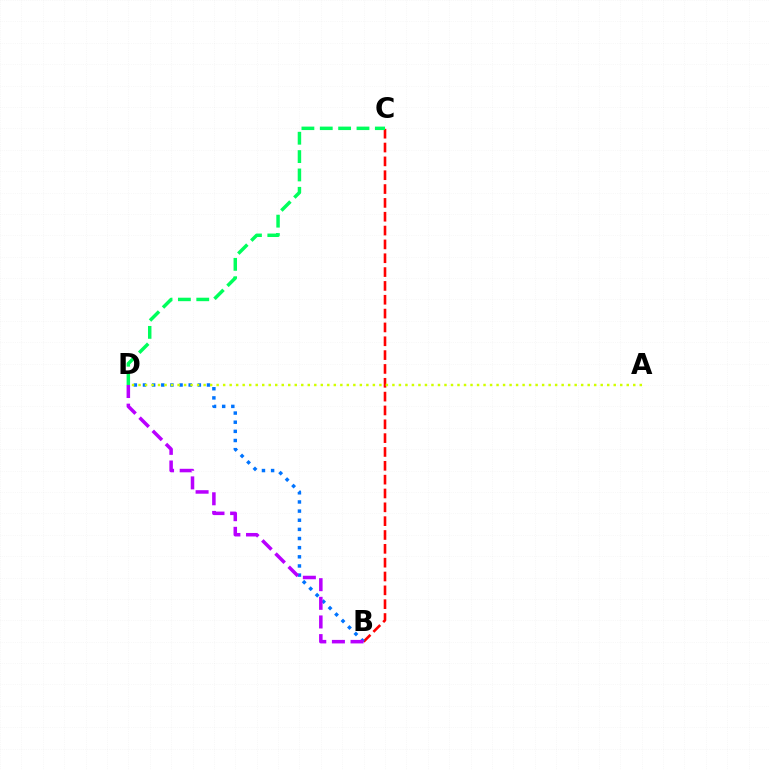{('B', 'C'): [{'color': '#ff0000', 'line_style': 'dashed', 'thickness': 1.88}], ('B', 'D'): [{'color': '#0074ff', 'line_style': 'dotted', 'thickness': 2.48}, {'color': '#b900ff', 'line_style': 'dashed', 'thickness': 2.53}], ('A', 'D'): [{'color': '#d1ff00', 'line_style': 'dotted', 'thickness': 1.77}], ('C', 'D'): [{'color': '#00ff5c', 'line_style': 'dashed', 'thickness': 2.49}]}